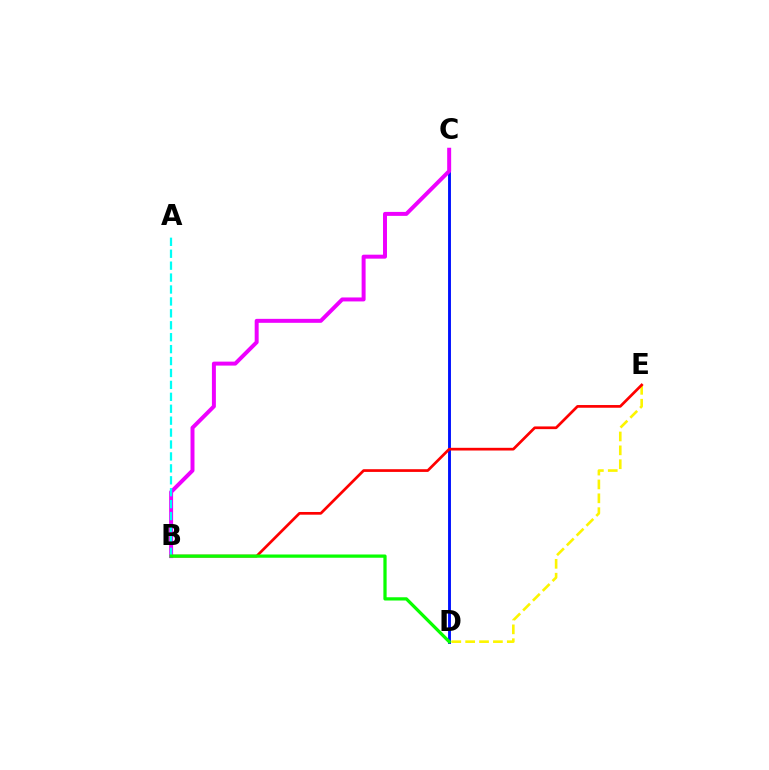{('D', 'E'): [{'color': '#fcf500', 'line_style': 'dashed', 'thickness': 1.88}], ('C', 'D'): [{'color': '#0010ff', 'line_style': 'solid', 'thickness': 2.08}], ('B', 'E'): [{'color': '#ff0000', 'line_style': 'solid', 'thickness': 1.95}], ('B', 'C'): [{'color': '#ee00ff', 'line_style': 'solid', 'thickness': 2.86}], ('A', 'B'): [{'color': '#00fff6', 'line_style': 'dashed', 'thickness': 1.62}], ('B', 'D'): [{'color': '#08ff00', 'line_style': 'solid', 'thickness': 2.34}]}